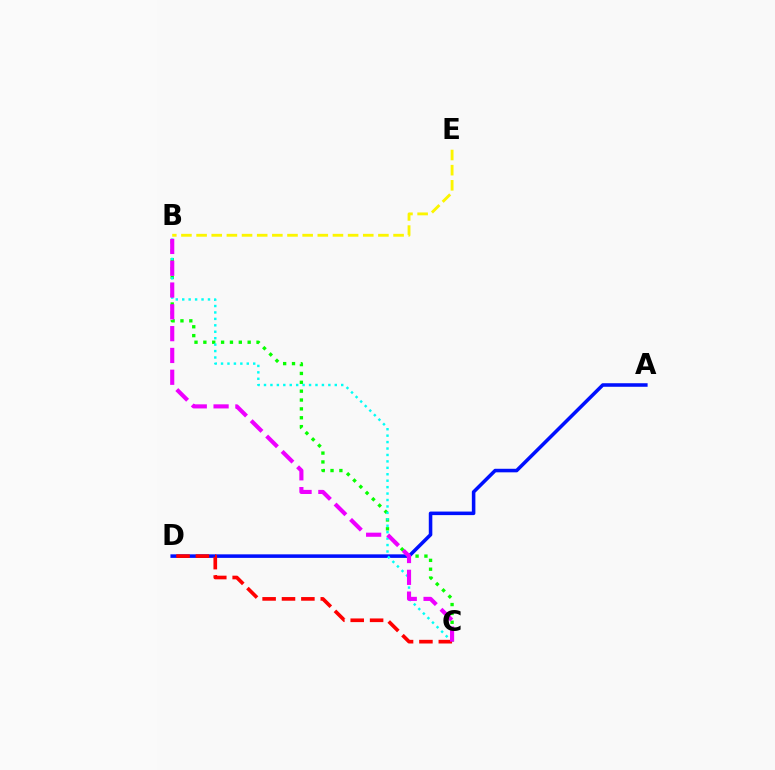{('A', 'D'): [{'color': '#0010ff', 'line_style': 'solid', 'thickness': 2.55}], ('B', 'C'): [{'color': '#08ff00', 'line_style': 'dotted', 'thickness': 2.41}, {'color': '#00fff6', 'line_style': 'dotted', 'thickness': 1.75}, {'color': '#ee00ff', 'line_style': 'dashed', 'thickness': 2.96}], ('C', 'D'): [{'color': '#ff0000', 'line_style': 'dashed', 'thickness': 2.63}], ('B', 'E'): [{'color': '#fcf500', 'line_style': 'dashed', 'thickness': 2.06}]}